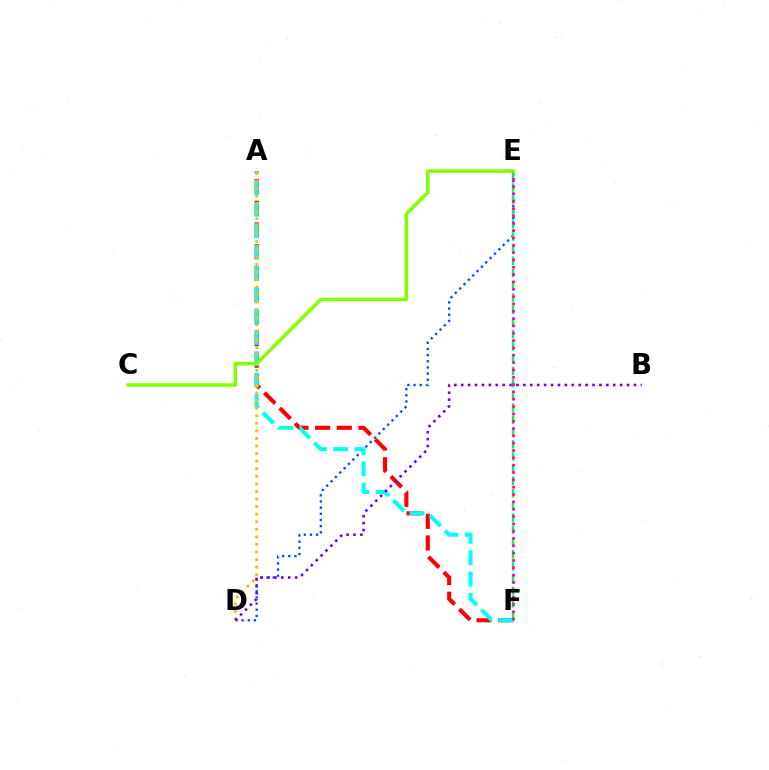{('D', 'E'): [{'color': '#004bff', 'line_style': 'dotted', 'thickness': 1.67}], ('A', 'F'): [{'color': '#ff0000', 'line_style': 'dashed', 'thickness': 2.95}, {'color': '#00fff6', 'line_style': 'dashed', 'thickness': 2.9}], ('A', 'D'): [{'color': '#ffbd00', 'line_style': 'dotted', 'thickness': 2.06}], ('B', 'D'): [{'color': '#7200ff', 'line_style': 'dotted', 'thickness': 1.88}], ('E', 'F'): [{'color': '#00ff39', 'line_style': 'dashed', 'thickness': 1.66}, {'color': '#ff00cf', 'line_style': 'dotted', 'thickness': 1.99}], ('C', 'E'): [{'color': '#84ff00', 'line_style': 'solid', 'thickness': 2.55}]}